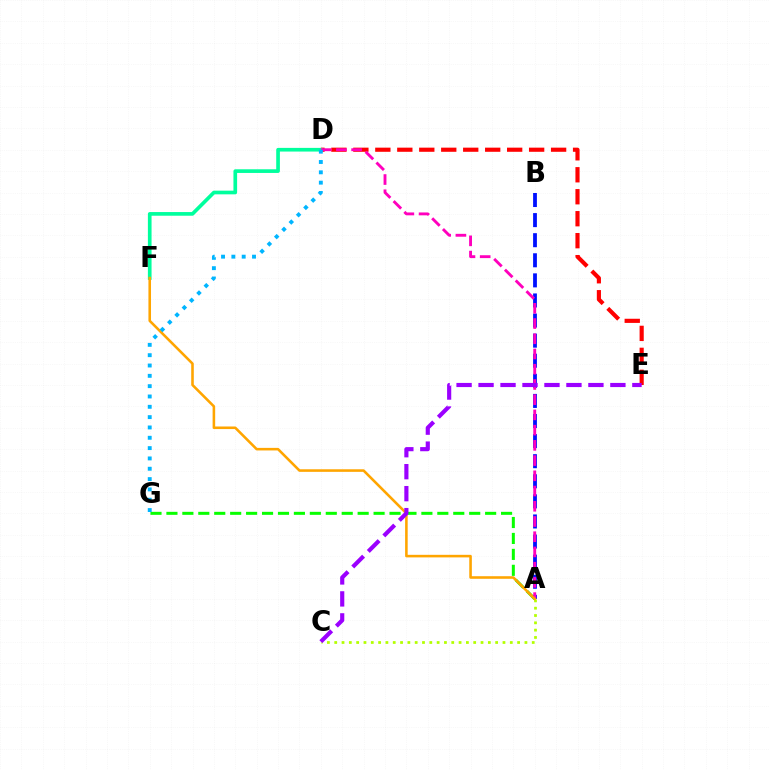{('D', 'E'): [{'color': '#ff0000', 'line_style': 'dashed', 'thickness': 2.98}], ('D', 'F'): [{'color': '#00ff9d', 'line_style': 'solid', 'thickness': 2.64}], ('A', 'G'): [{'color': '#08ff00', 'line_style': 'dashed', 'thickness': 2.16}], ('A', 'C'): [{'color': '#b3ff00', 'line_style': 'dotted', 'thickness': 1.99}], ('A', 'B'): [{'color': '#0010ff', 'line_style': 'dashed', 'thickness': 2.73}], ('A', 'D'): [{'color': '#ff00bd', 'line_style': 'dashed', 'thickness': 2.07}], ('A', 'F'): [{'color': '#ffa500', 'line_style': 'solid', 'thickness': 1.85}], ('D', 'G'): [{'color': '#00b5ff', 'line_style': 'dotted', 'thickness': 2.81}], ('C', 'E'): [{'color': '#9b00ff', 'line_style': 'dashed', 'thickness': 2.99}]}